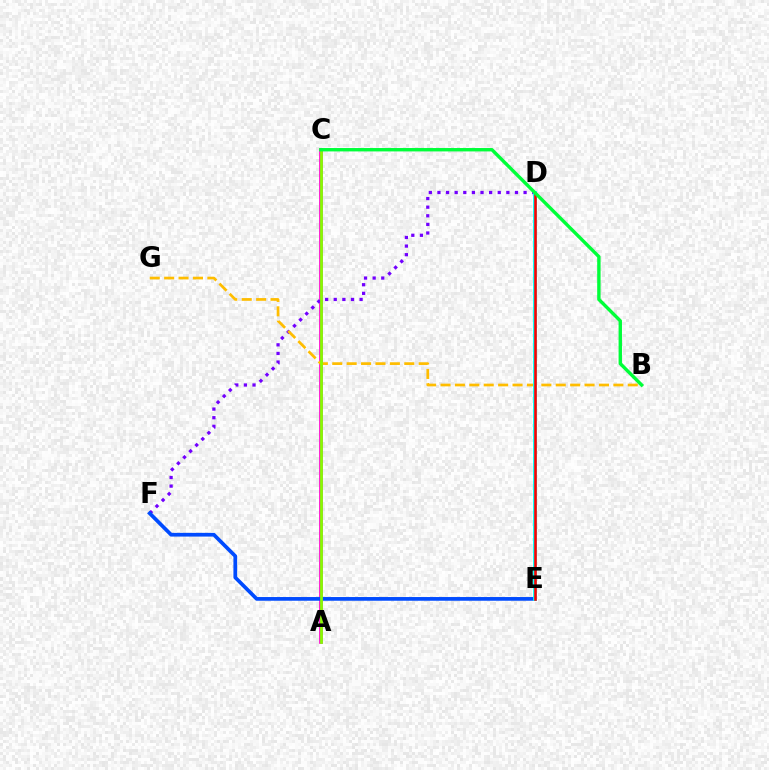{('A', 'C'): [{'color': '#ff00cf', 'line_style': 'solid', 'thickness': 2.65}, {'color': '#84ff00', 'line_style': 'solid', 'thickness': 1.99}], ('D', 'F'): [{'color': '#7200ff', 'line_style': 'dotted', 'thickness': 2.34}], ('E', 'F'): [{'color': '#004bff', 'line_style': 'solid', 'thickness': 2.67}], ('B', 'G'): [{'color': '#ffbd00', 'line_style': 'dashed', 'thickness': 1.96}], ('D', 'E'): [{'color': '#00fff6', 'line_style': 'solid', 'thickness': 2.75}, {'color': '#ff0000', 'line_style': 'solid', 'thickness': 1.85}], ('B', 'C'): [{'color': '#00ff39', 'line_style': 'solid', 'thickness': 2.44}]}